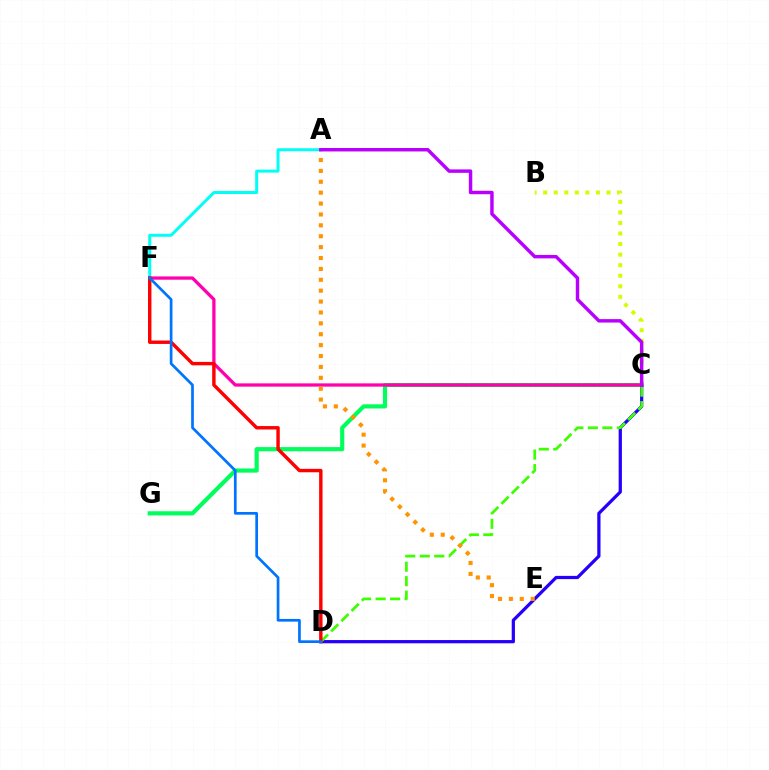{('C', 'G'): [{'color': '#00ff5c', 'line_style': 'solid', 'thickness': 3.0}], ('C', 'D'): [{'color': '#2500ff', 'line_style': 'solid', 'thickness': 2.33}, {'color': '#3dff00', 'line_style': 'dashed', 'thickness': 1.97}], ('B', 'C'): [{'color': '#d1ff00', 'line_style': 'dotted', 'thickness': 2.87}], ('A', 'F'): [{'color': '#00fff6', 'line_style': 'solid', 'thickness': 2.15}], ('C', 'F'): [{'color': '#ff00ac', 'line_style': 'solid', 'thickness': 2.35}], ('D', 'F'): [{'color': '#ff0000', 'line_style': 'solid', 'thickness': 2.46}, {'color': '#0074ff', 'line_style': 'solid', 'thickness': 1.95}], ('A', 'E'): [{'color': '#ff9400', 'line_style': 'dotted', 'thickness': 2.96}], ('A', 'C'): [{'color': '#b900ff', 'line_style': 'solid', 'thickness': 2.48}]}